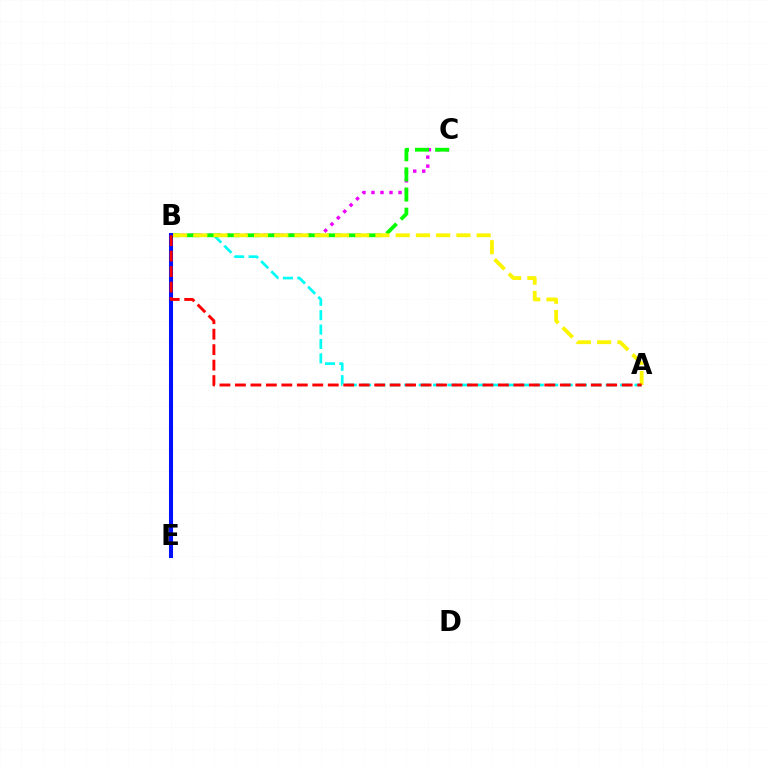{('B', 'C'): [{'color': '#ee00ff', 'line_style': 'dotted', 'thickness': 2.45}, {'color': '#08ff00', 'line_style': 'dashed', 'thickness': 2.74}], ('A', 'B'): [{'color': '#00fff6', 'line_style': 'dashed', 'thickness': 1.95}, {'color': '#fcf500', 'line_style': 'dashed', 'thickness': 2.75}, {'color': '#ff0000', 'line_style': 'dashed', 'thickness': 2.1}], ('B', 'E'): [{'color': '#0010ff', 'line_style': 'solid', 'thickness': 2.92}]}